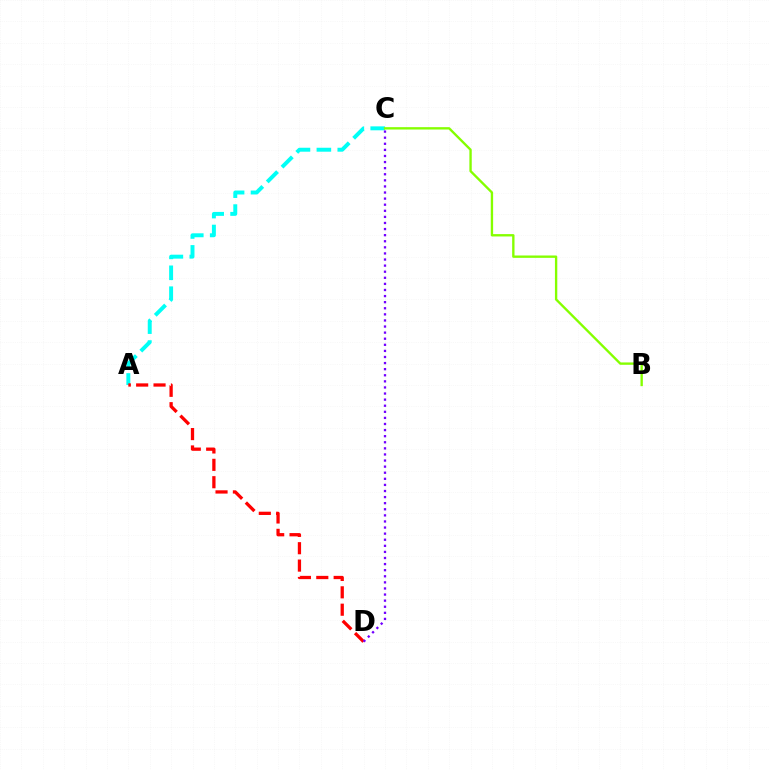{('A', 'C'): [{'color': '#00fff6', 'line_style': 'dashed', 'thickness': 2.84}], ('A', 'D'): [{'color': '#ff0000', 'line_style': 'dashed', 'thickness': 2.36}], ('C', 'D'): [{'color': '#7200ff', 'line_style': 'dotted', 'thickness': 1.66}], ('B', 'C'): [{'color': '#84ff00', 'line_style': 'solid', 'thickness': 1.7}]}